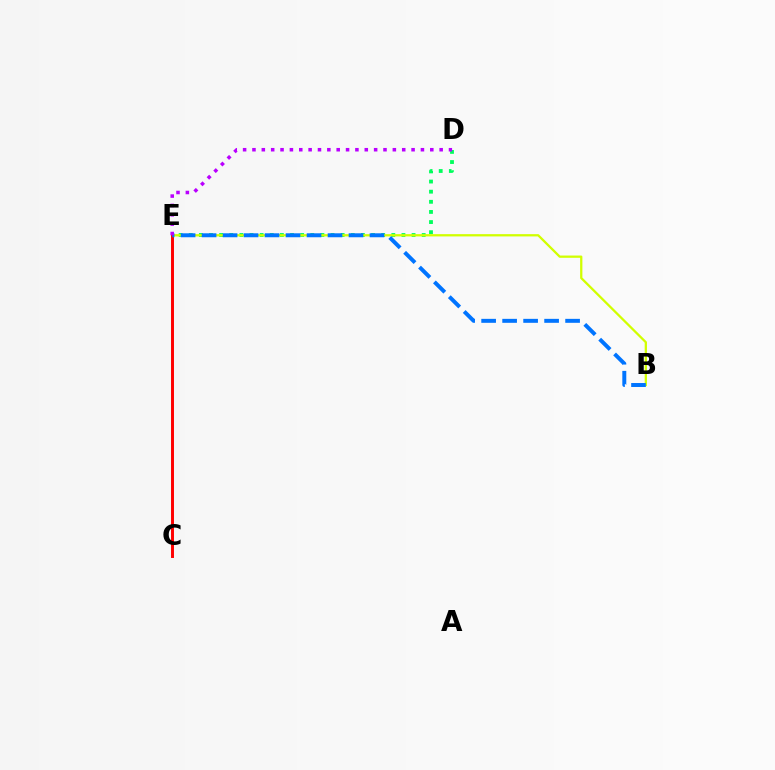{('D', 'E'): [{'color': '#00ff5c', 'line_style': 'dotted', 'thickness': 2.75}, {'color': '#b900ff', 'line_style': 'dotted', 'thickness': 2.54}], ('B', 'E'): [{'color': '#d1ff00', 'line_style': 'solid', 'thickness': 1.64}, {'color': '#0074ff', 'line_style': 'dashed', 'thickness': 2.85}], ('C', 'E'): [{'color': '#ff0000', 'line_style': 'solid', 'thickness': 2.12}]}